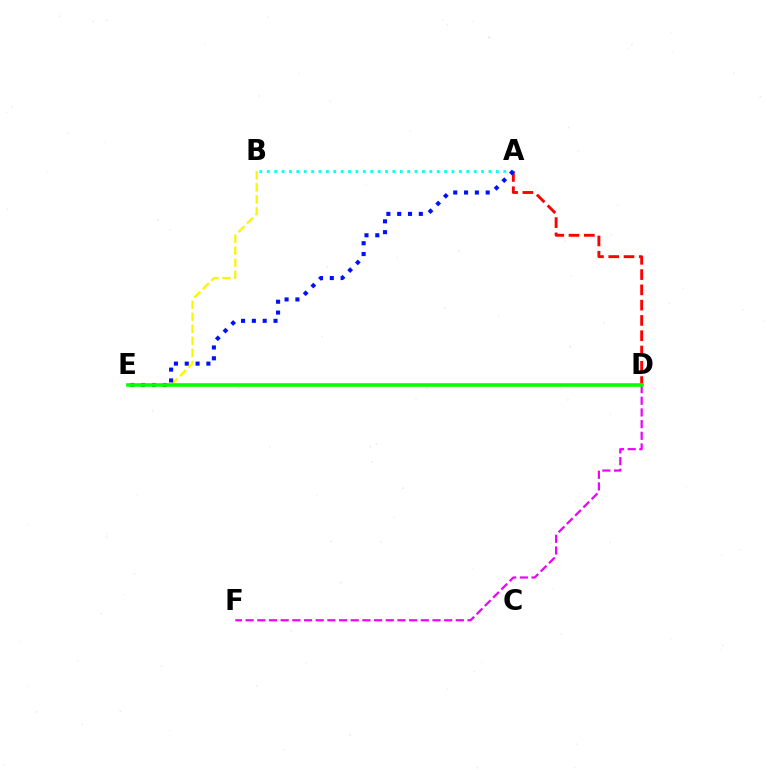{('A', 'D'): [{'color': '#ff0000', 'line_style': 'dashed', 'thickness': 2.08}], ('A', 'B'): [{'color': '#00fff6', 'line_style': 'dotted', 'thickness': 2.01}], ('B', 'E'): [{'color': '#fcf500', 'line_style': 'dashed', 'thickness': 1.64}], ('A', 'E'): [{'color': '#0010ff', 'line_style': 'dotted', 'thickness': 2.94}], ('D', 'F'): [{'color': '#ee00ff', 'line_style': 'dashed', 'thickness': 1.59}], ('D', 'E'): [{'color': '#08ff00', 'line_style': 'solid', 'thickness': 2.61}]}